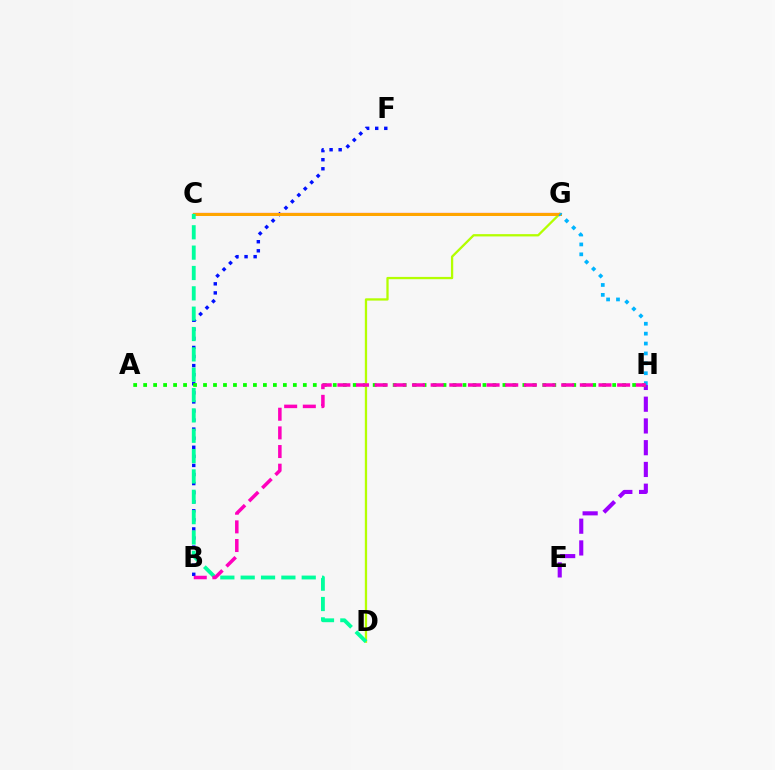{('C', 'G'): [{'color': '#ff0000', 'line_style': 'solid', 'thickness': 1.58}, {'color': '#ffa500', 'line_style': 'solid', 'thickness': 2.16}], ('E', 'H'): [{'color': '#9b00ff', 'line_style': 'dashed', 'thickness': 2.95}], ('B', 'F'): [{'color': '#0010ff', 'line_style': 'dotted', 'thickness': 2.47}], ('A', 'H'): [{'color': '#08ff00', 'line_style': 'dotted', 'thickness': 2.71}], ('D', 'G'): [{'color': '#b3ff00', 'line_style': 'solid', 'thickness': 1.65}], ('C', 'D'): [{'color': '#00ff9d', 'line_style': 'dashed', 'thickness': 2.76}], ('G', 'H'): [{'color': '#00b5ff', 'line_style': 'dotted', 'thickness': 2.69}], ('B', 'H'): [{'color': '#ff00bd', 'line_style': 'dashed', 'thickness': 2.53}]}